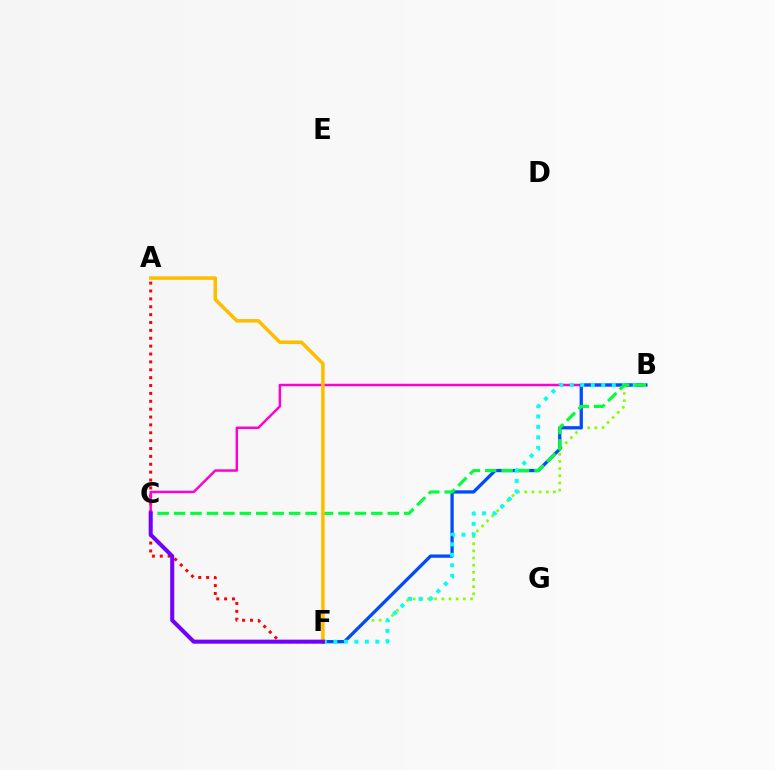{('A', 'F'): [{'color': '#ff0000', 'line_style': 'dotted', 'thickness': 2.14}, {'color': '#ffbd00', 'line_style': 'solid', 'thickness': 2.55}], ('B', 'F'): [{'color': '#84ff00', 'line_style': 'dotted', 'thickness': 1.95}, {'color': '#004bff', 'line_style': 'solid', 'thickness': 2.36}, {'color': '#00fff6', 'line_style': 'dotted', 'thickness': 2.85}], ('B', 'C'): [{'color': '#ff00cf', 'line_style': 'solid', 'thickness': 1.78}, {'color': '#00ff39', 'line_style': 'dashed', 'thickness': 2.23}], ('C', 'F'): [{'color': '#7200ff', 'line_style': 'solid', 'thickness': 2.91}]}